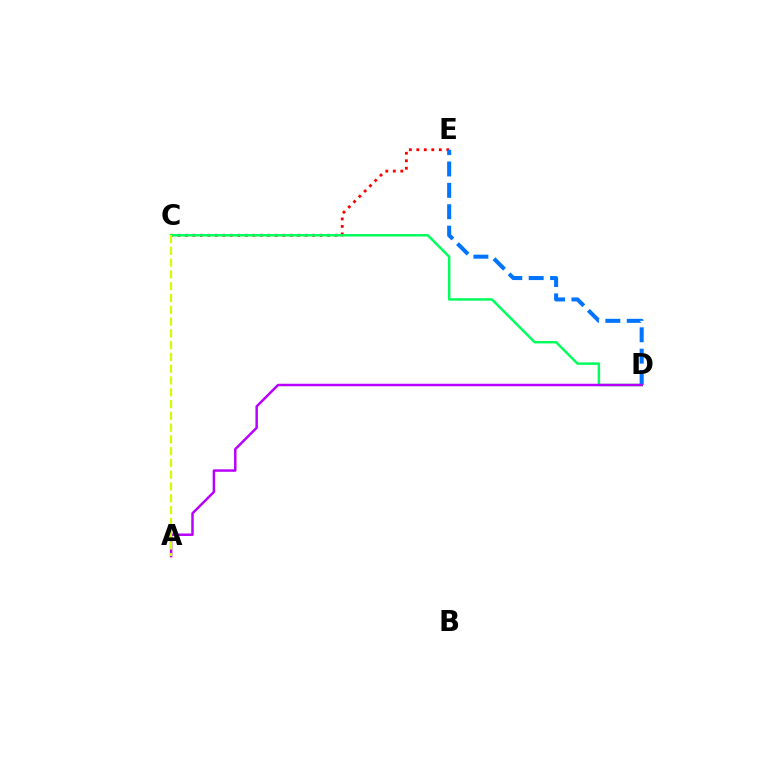{('C', 'E'): [{'color': '#ff0000', 'line_style': 'dotted', 'thickness': 2.03}], ('C', 'D'): [{'color': '#00ff5c', 'line_style': 'solid', 'thickness': 1.77}], ('D', 'E'): [{'color': '#0074ff', 'line_style': 'dashed', 'thickness': 2.9}], ('A', 'D'): [{'color': '#b900ff', 'line_style': 'solid', 'thickness': 1.79}], ('A', 'C'): [{'color': '#d1ff00', 'line_style': 'dashed', 'thickness': 1.6}]}